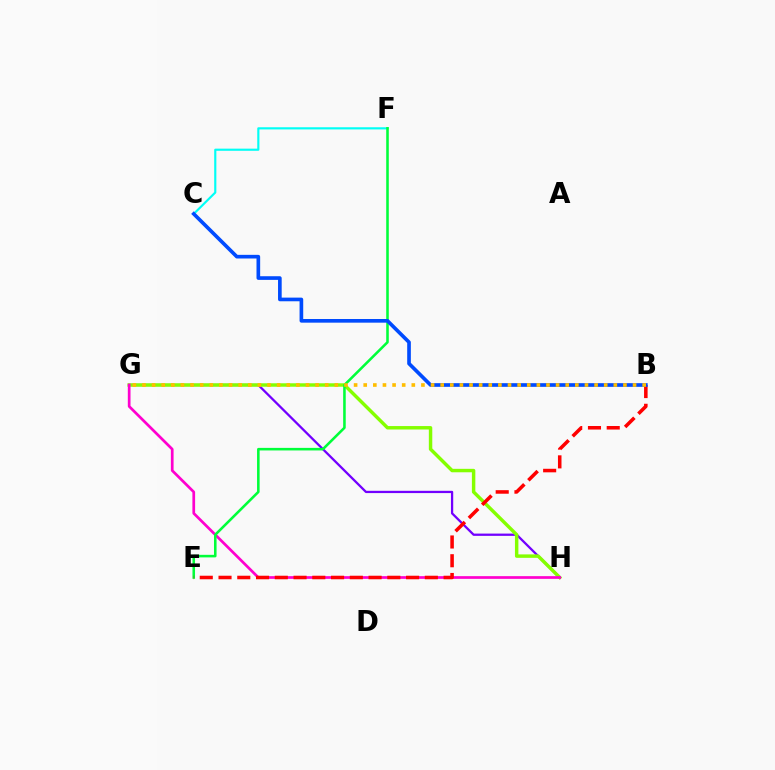{('G', 'H'): [{'color': '#7200ff', 'line_style': 'solid', 'thickness': 1.64}, {'color': '#84ff00', 'line_style': 'solid', 'thickness': 2.48}, {'color': '#ff00cf', 'line_style': 'solid', 'thickness': 1.95}], ('C', 'F'): [{'color': '#00fff6', 'line_style': 'solid', 'thickness': 1.55}], ('E', 'F'): [{'color': '#00ff39', 'line_style': 'solid', 'thickness': 1.85}], ('B', 'E'): [{'color': '#ff0000', 'line_style': 'dashed', 'thickness': 2.55}], ('B', 'C'): [{'color': '#004bff', 'line_style': 'solid', 'thickness': 2.63}], ('B', 'G'): [{'color': '#ffbd00', 'line_style': 'dotted', 'thickness': 2.61}]}